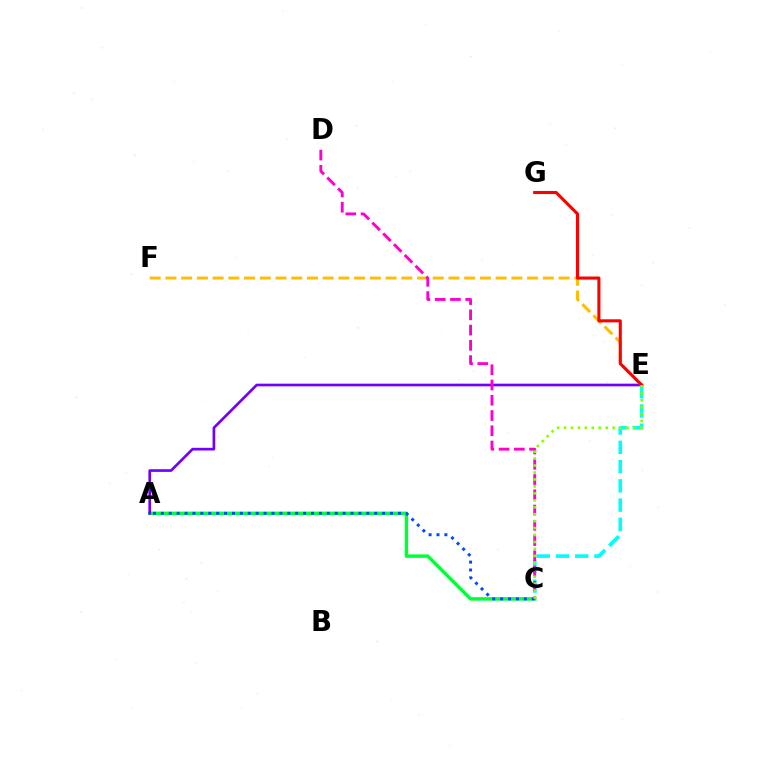{('A', 'C'): [{'color': '#00ff39', 'line_style': 'solid', 'thickness': 2.5}, {'color': '#004bff', 'line_style': 'dotted', 'thickness': 2.15}], ('A', 'E'): [{'color': '#7200ff', 'line_style': 'solid', 'thickness': 1.93}], ('C', 'E'): [{'color': '#00fff6', 'line_style': 'dashed', 'thickness': 2.62}, {'color': '#84ff00', 'line_style': 'dotted', 'thickness': 1.89}], ('E', 'F'): [{'color': '#ffbd00', 'line_style': 'dashed', 'thickness': 2.14}], ('C', 'D'): [{'color': '#ff00cf', 'line_style': 'dashed', 'thickness': 2.07}], ('E', 'G'): [{'color': '#ff0000', 'line_style': 'solid', 'thickness': 2.22}]}